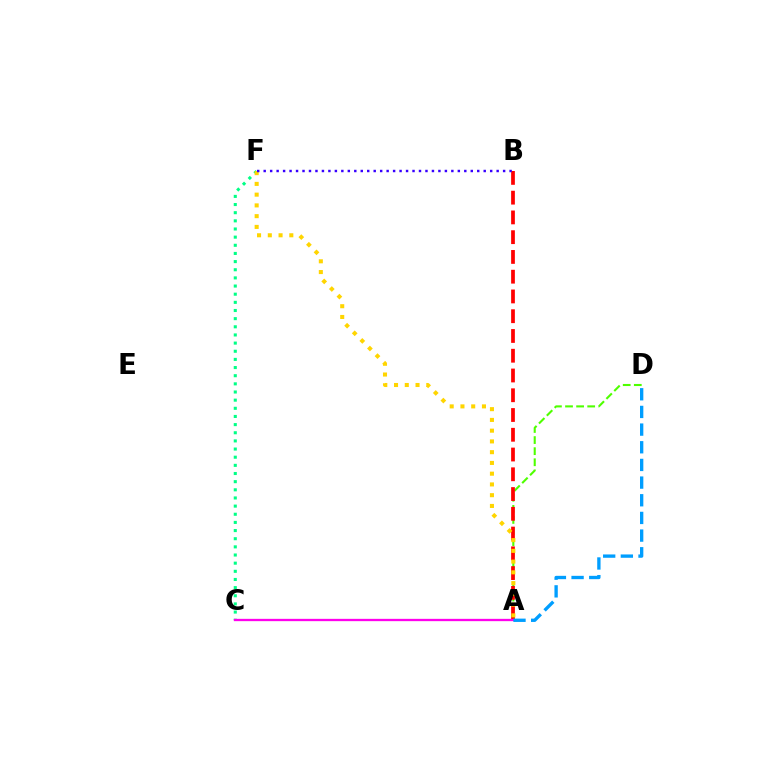{('C', 'F'): [{'color': '#00ff86', 'line_style': 'dotted', 'thickness': 2.21}], ('A', 'D'): [{'color': '#4fff00', 'line_style': 'dashed', 'thickness': 1.51}, {'color': '#009eff', 'line_style': 'dashed', 'thickness': 2.4}], ('A', 'B'): [{'color': '#ff0000', 'line_style': 'dashed', 'thickness': 2.68}], ('A', 'C'): [{'color': '#ff00ed', 'line_style': 'solid', 'thickness': 1.67}], ('A', 'F'): [{'color': '#ffd500', 'line_style': 'dotted', 'thickness': 2.92}], ('B', 'F'): [{'color': '#3700ff', 'line_style': 'dotted', 'thickness': 1.76}]}